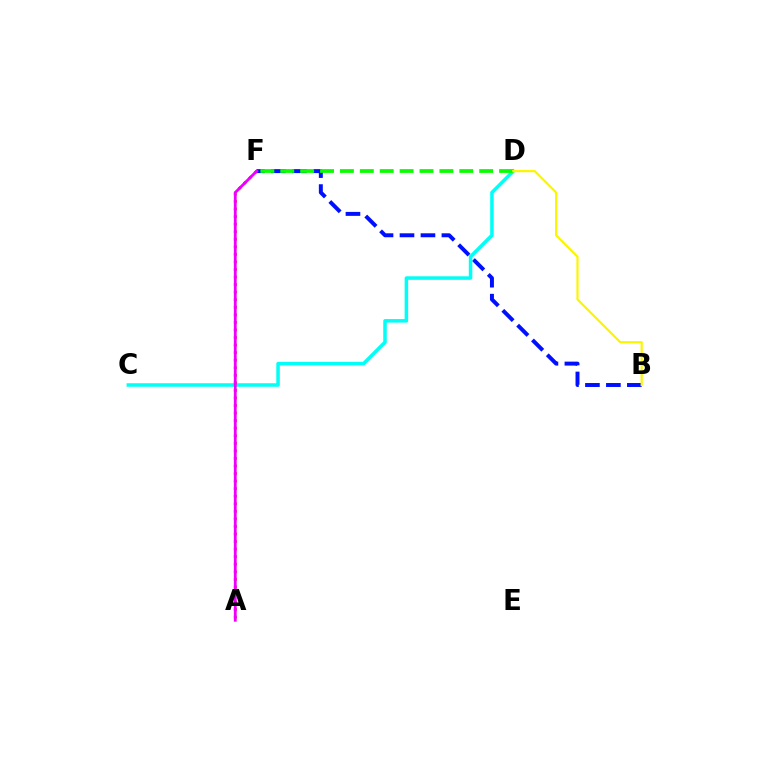{('B', 'F'): [{'color': '#0010ff', 'line_style': 'dashed', 'thickness': 2.85}], ('C', 'D'): [{'color': '#00fff6', 'line_style': 'solid', 'thickness': 2.53}], ('D', 'F'): [{'color': '#08ff00', 'line_style': 'dashed', 'thickness': 2.7}], ('A', 'F'): [{'color': '#ff0000', 'line_style': 'dotted', 'thickness': 2.05}, {'color': '#ee00ff', 'line_style': 'solid', 'thickness': 2.02}], ('B', 'D'): [{'color': '#fcf500', 'line_style': 'solid', 'thickness': 1.58}]}